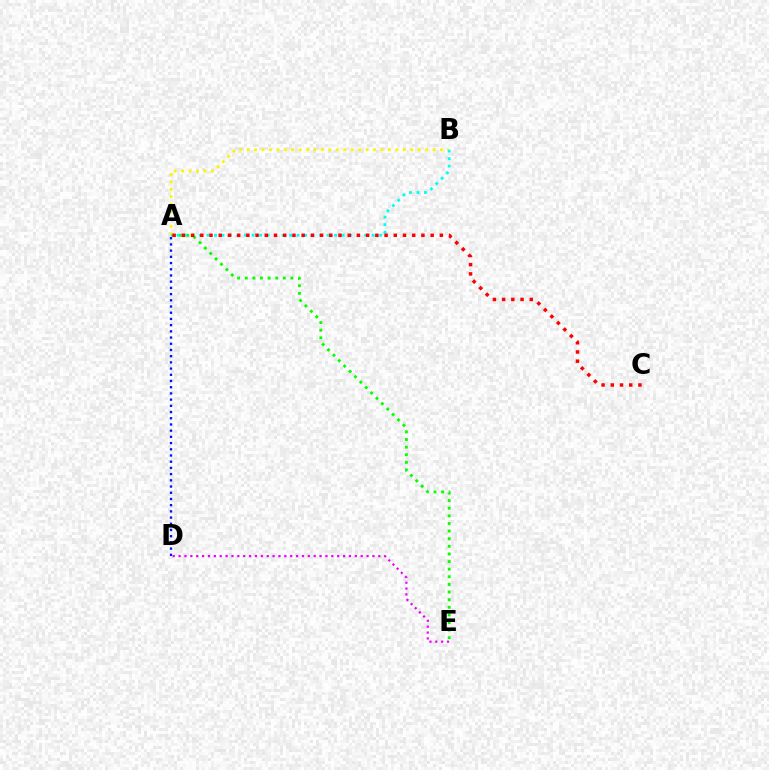{('D', 'E'): [{'color': '#ee00ff', 'line_style': 'dotted', 'thickness': 1.6}], ('A', 'E'): [{'color': '#08ff00', 'line_style': 'dotted', 'thickness': 2.07}], ('A', 'B'): [{'color': '#fcf500', 'line_style': 'dotted', 'thickness': 2.02}, {'color': '#00fff6', 'line_style': 'dotted', 'thickness': 2.04}], ('A', 'C'): [{'color': '#ff0000', 'line_style': 'dotted', 'thickness': 2.5}], ('A', 'D'): [{'color': '#0010ff', 'line_style': 'dotted', 'thickness': 1.69}]}